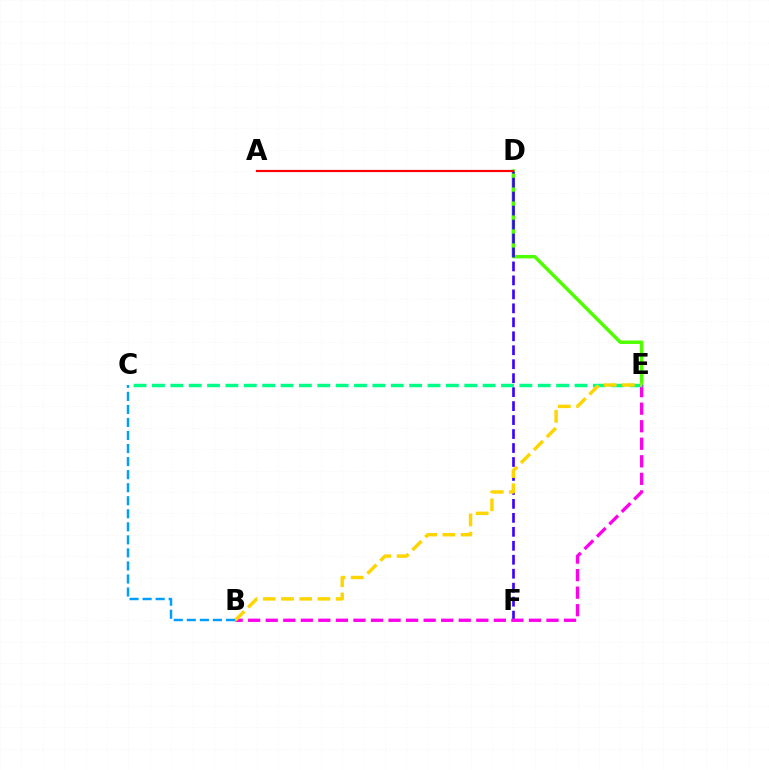{('D', 'E'): [{'color': '#4fff00', 'line_style': 'solid', 'thickness': 2.5}], ('D', 'F'): [{'color': '#3700ff', 'line_style': 'dashed', 'thickness': 1.9}], ('A', 'D'): [{'color': '#ff0000', 'line_style': 'solid', 'thickness': 1.58}], ('B', 'E'): [{'color': '#ff00ed', 'line_style': 'dashed', 'thickness': 2.38}, {'color': '#ffd500', 'line_style': 'dashed', 'thickness': 2.48}], ('C', 'E'): [{'color': '#00ff86', 'line_style': 'dashed', 'thickness': 2.5}], ('B', 'C'): [{'color': '#009eff', 'line_style': 'dashed', 'thickness': 1.77}]}